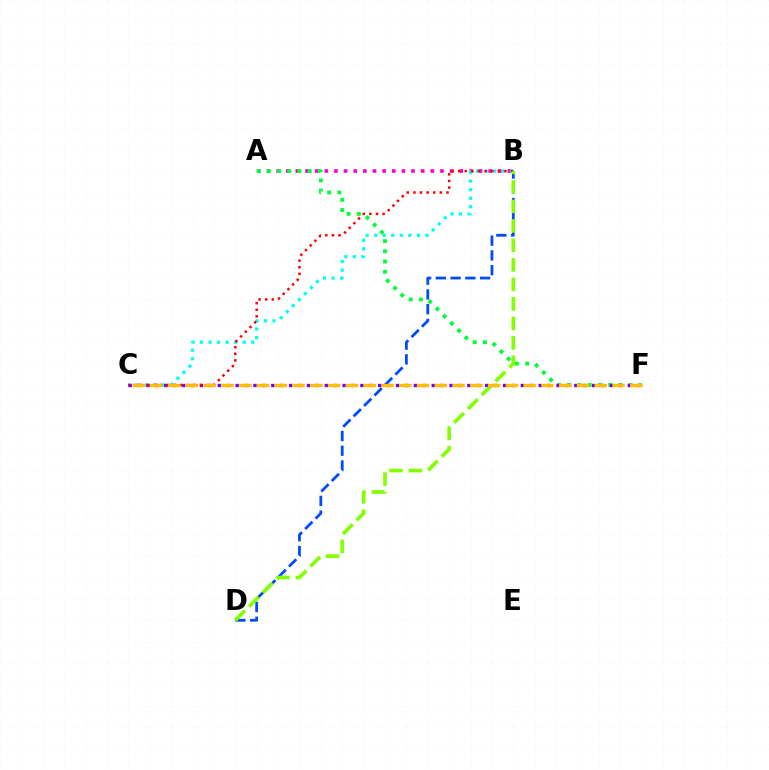{('A', 'B'): [{'color': '#ff00cf', 'line_style': 'dotted', 'thickness': 2.62}], ('B', 'D'): [{'color': '#004bff', 'line_style': 'dashed', 'thickness': 2.0}, {'color': '#84ff00', 'line_style': 'dashed', 'thickness': 2.65}], ('A', 'F'): [{'color': '#00ff39', 'line_style': 'dotted', 'thickness': 2.78}], ('B', 'C'): [{'color': '#00fff6', 'line_style': 'dotted', 'thickness': 2.32}, {'color': '#ff0000', 'line_style': 'dotted', 'thickness': 1.8}], ('C', 'F'): [{'color': '#7200ff', 'line_style': 'dotted', 'thickness': 2.42}, {'color': '#ffbd00', 'line_style': 'dashed', 'thickness': 2.41}]}